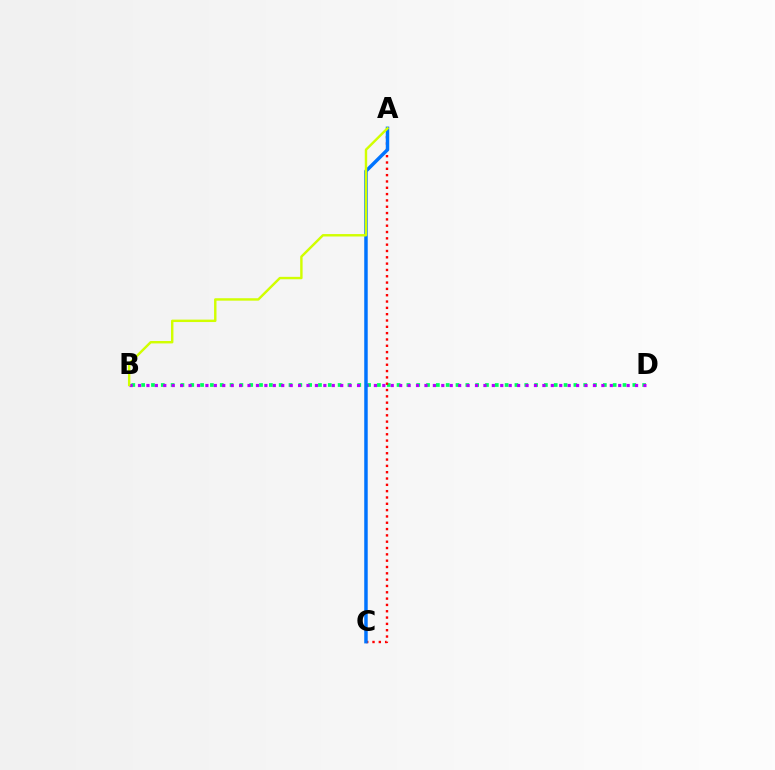{('B', 'D'): [{'color': '#00ff5c', 'line_style': 'dotted', 'thickness': 2.67}, {'color': '#b900ff', 'line_style': 'dotted', 'thickness': 2.29}], ('A', 'C'): [{'color': '#ff0000', 'line_style': 'dotted', 'thickness': 1.72}, {'color': '#0074ff', 'line_style': 'solid', 'thickness': 2.5}], ('A', 'B'): [{'color': '#d1ff00', 'line_style': 'solid', 'thickness': 1.74}]}